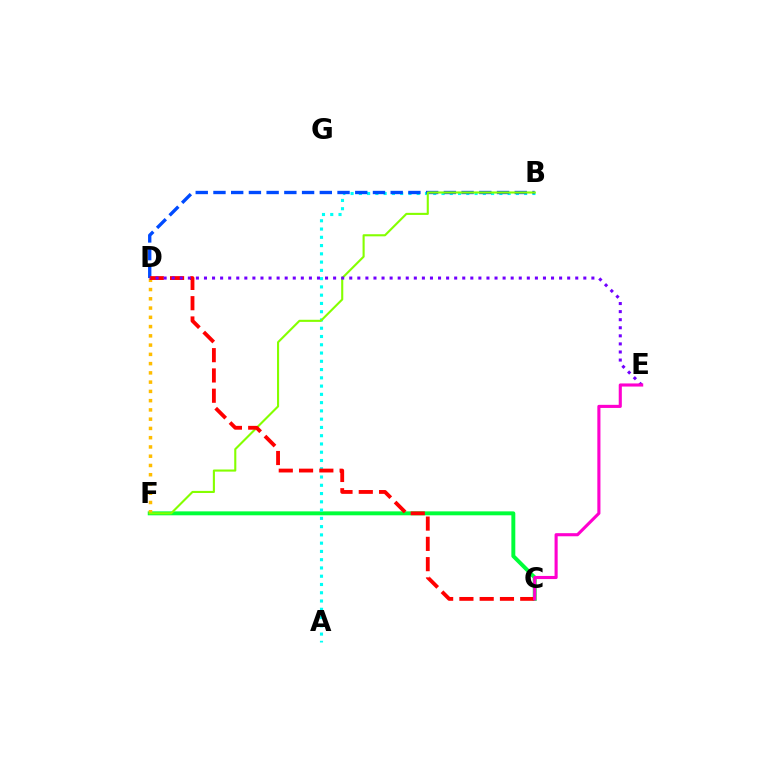{('C', 'F'): [{'color': '#00ff39', 'line_style': 'solid', 'thickness': 2.83}], ('D', 'F'): [{'color': '#ffbd00', 'line_style': 'dotted', 'thickness': 2.52}], ('A', 'B'): [{'color': '#00fff6', 'line_style': 'dotted', 'thickness': 2.25}], ('B', 'D'): [{'color': '#004bff', 'line_style': 'dashed', 'thickness': 2.41}], ('B', 'F'): [{'color': '#84ff00', 'line_style': 'solid', 'thickness': 1.52}], ('C', 'D'): [{'color': '#ff0000', 'line_style': 'dashed', 'thickness': 2.75}], ('D', 'E'): [{'color': '#7200ff', 'line_style': 'dotted', 'thickness': 2.19}], ('C', 'E'): [{'color': '#ff00cf', 'line_style': 'solid', 'thickness': 2.24}]}